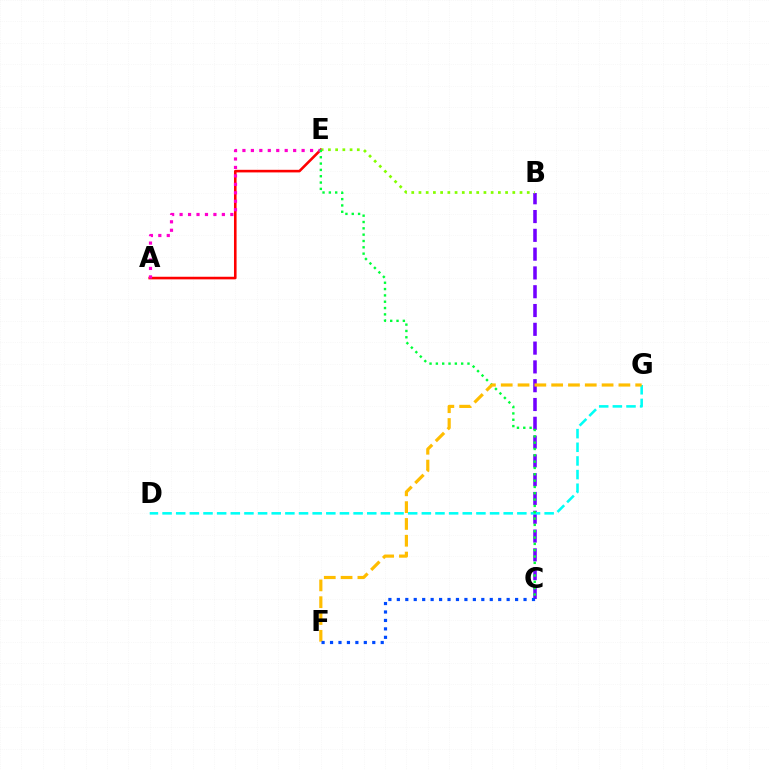{('A', 'E'): [{'color': '#ff0000', 'line_style': 'solid', 'thickness': 1.87}, {'color': '#ff00cf', 'line_style': 'dotted', 'thickness': 2.3}], ('B', 'C'): [{'color': '#7200ff', 'line_style': 'dashed', 'thickness': 2.55}], ('B', 'E'): [{'color': '#84ff00', 'line_style': 'dotted', 'thickness': 1.96}], ('D', 'G'): [{'color': '#00fff6', 'line_style': 'dashed', 'thickness': 1.85}], ('C', 'E'): [{'color': '#00ff39', 'line_style': 'dotted', 'thickness': 1.72}], ('F', 'G'): [{'color': '#ffbd00', 'line_style': 'dashed', 'thickness': 2.28}], ('C', 'F'): [{'color': '#004bff', 'line_style': 'dotted', 'thickness': 2.29}]}